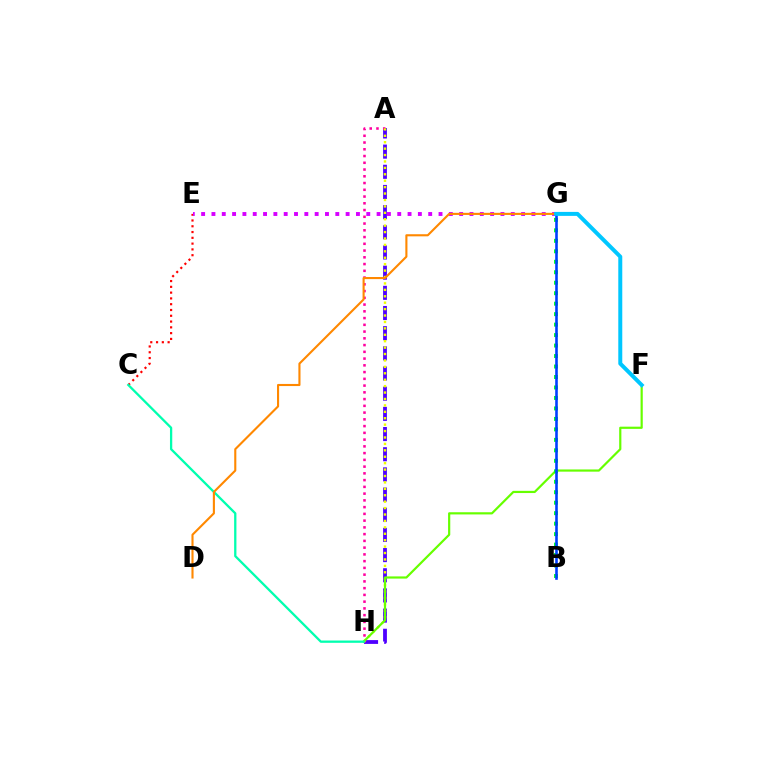{('C', 'E'): [{'color': '#ff0000', 'line_style': 'dotted', 'thickness': 1.57}], ('A', 'H'): [{'color': '#4f00ff', 'line_style': 'dashed', 'thickness': 2.74}, {'color': '#ff00a0', 'line_style': 'dotted', 'thickness': 1.83}, {'color': '#eeff00', 'line_style': 'dotted', 'thickness': 1.74}], ('E', 'G'): [{'color': '#d600ff', 'line_style': 'dotted', 'thickness': 2.8}], ('F', 'H'): [{'color': '#66ff00', 'line_style': 'solid', 'thickness': 1.58}], ('C', 'H'): [{'color': '#00ffaf', 'line_style': 'solid', 'thickness': 1.65}], ('D', 'G'): [{'color': '#ff8800', 'line_style': 'solid', 'thickness': 1.52}], ('B', 'G'): [{'color': '#00ff27', 'line_style': 'dotted', 'thickness': 2.85}, {'color': '#003fff', 'line_style': 'solid', 'thickness': 1.87}], ('F', 'G'): [{'color': '#00c7ff', 'line_style': 'solid', 'thickness': 2.87}]}